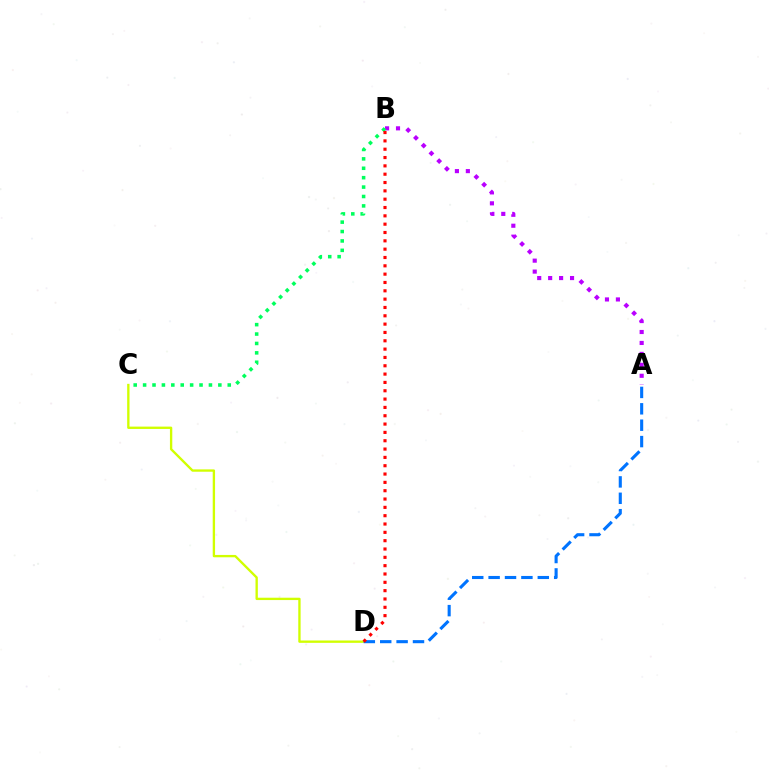{('A', 'B'): [{'color': '#b900ff', 'line_style': 'dotted', 'thickness': 2.97}], ('C', 'D'): [{'color': '#d1ff00', 'line_style': 'solid', 'thickness': 1.69}], ('B', 'C'): [{'color': '#00ff5c', 'line_style': 'dotted', 'thickness': 2.56}], ('A', 'D'): [{'color': '#0074ff', 'line_style': 'dashed', 'thickness': 2.23}], ('B', 'D'): [{'color': '#ff0000', 'line_style': 'dotted', 'thickness': 2.26}]}